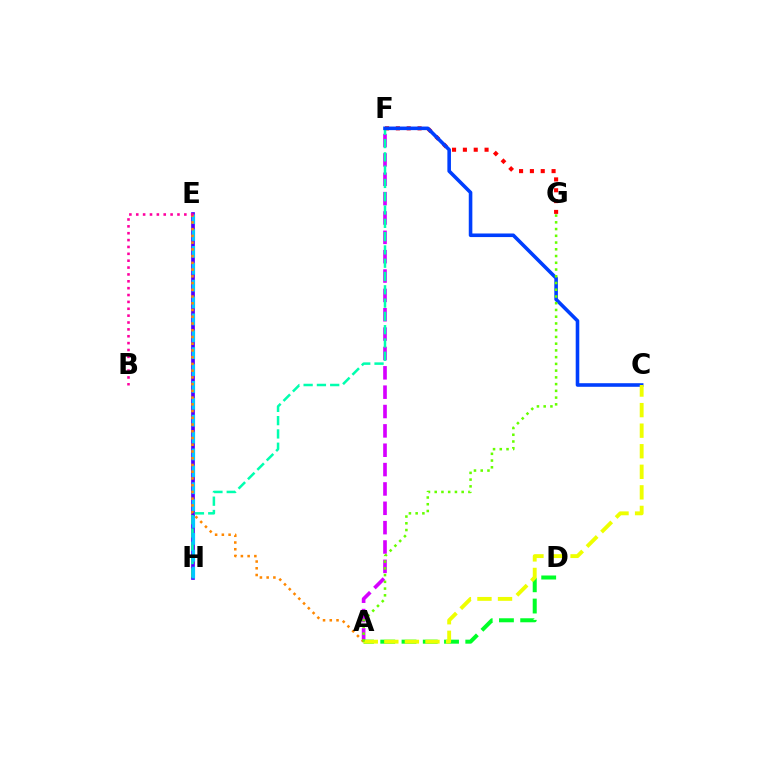{('A', 'F'): [{'color': '#d600ff', 'line_style': 'dashed', 'thickness': 2.63}], ('A', 'D'): [{'color': '#00ff27', 'line_style': 'dashed', 'thickness': 2.89}], ('E', 'H'): [{'color': '#4f00ff', 'line_style': 'solid', 'thickness': 2.66}, {'color': '#00c7ff', 'line_style': 'dashed', 'thickness': 2.29}], ('F', 'G'): [{'color': '#ff0000', 'line_style': 'dotted', 'thickness': 2.94}], ('F', 'H'): [{'color': '#00ffaf', 'line_style': 'dashed', 'thickness': 1.81}], ('C', 'F'): [{'color': '#003fff', 'line_style': 'solid', 'thickness': 2.58}], ('A', 'C'): [{'color': '#eeff00', 'line_style': 'dashed', 'thickness': 2.79}], ('A', 'E'): [{'color': '#ff8800', 'line_style': 'dotted', 'thickness': 1.83}], ('A', 'G'): [{'color': '#66ff00', 'line_style': 'dotted', 'thickness': 1.83}], ('B', 'E'): [{'color': '#ff00a0', 'line_style': 'dotted', 'thickness': 1.87}]}